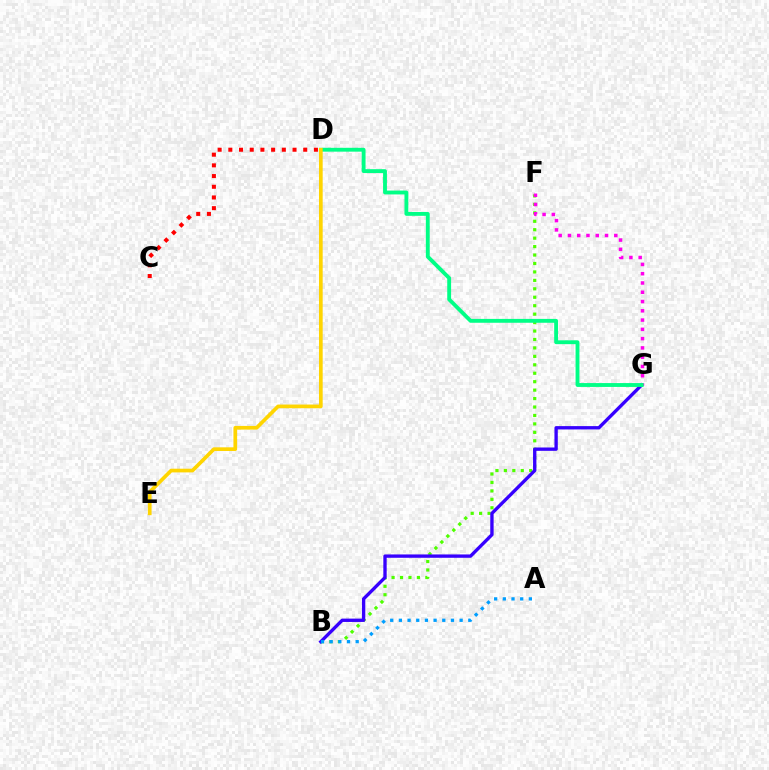{('B', 'F'): [{'color': '#4fff00', 'line_style': 'dotted', 'thickness': 2.29}], ('B', 'G'): [{'color': '#3700ff', 'line_style': 'solid', 'thickness': 2.41}], ('C', 'D'): [{'color': '#ff0000', 'line_style': 'dotted', 'thickness': 2.91}], ('F', 'G'): [{'color': '#ff00ed', 'line_style': 'dotted', 'thickness': 2.52}], ('D', 'G'): [{'color': '#00ff86', 'line_style': 'solid', 'thickness': 2.78}], ('A', 'B'): [{'color': '#009eff', 'line_style': 'dotted', 'thickness': 2.36}], ('D', 'E'): [{'color': '#ffd500', 'line_style': 'solid', 'thickness': 2.65}]}